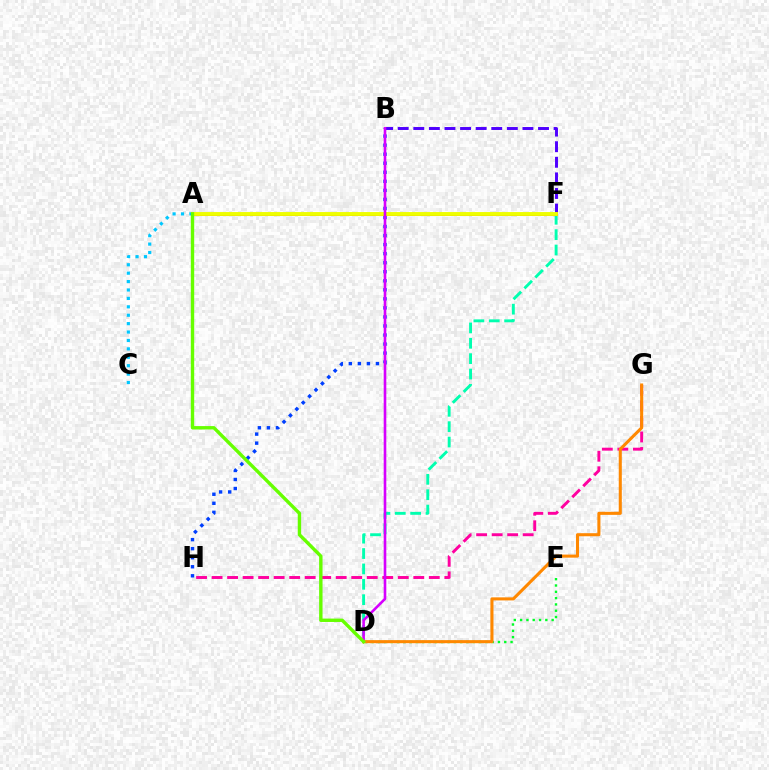{('D', 'E'): [{'color': '#00ff27', 'line_style': 'dotted', 'thickness': 1.71}], ('A', 'C'): [{'color': '#00c7ff', 'line_style': 'dotted', 'thickness': 2.29}], ('B', 'F'): [{'color': '#4f00ff', 'line_style': 'dashed', 'thickness': 2.12}], ('B', 'H'): [{'color': '#003fff', 'line_style': 'dotted', 'thickness': 2.46}], ('D', 'F'): [{'color': '#00ffaf', 'line_style': 'dashed', 'thickness': 2.09}], ('A', 'F'): [{'color': '#ff0000', 'line_style': 'solid', 'thickness': 2.18}, {'color': '#eeff00', 'line_style': 'solid', 'thickness': 2.8}], ('G', 'H'): [{'color': '#ff00a0', 'line_style': 'dashed', 'thickness': 2.11}], ('B', 'D'): [{'color': '#d600ff', 'line_style': 'solid', 'thickness': 1.88}], ('D', 'G'): [{'color': '#ff8800', 'line_style': 'solid', 'thickness': 2.21}], ('A', 'D'): [{'color': '#66ff00', 'line_style': 'solid', 'thickness': 2.44}]}